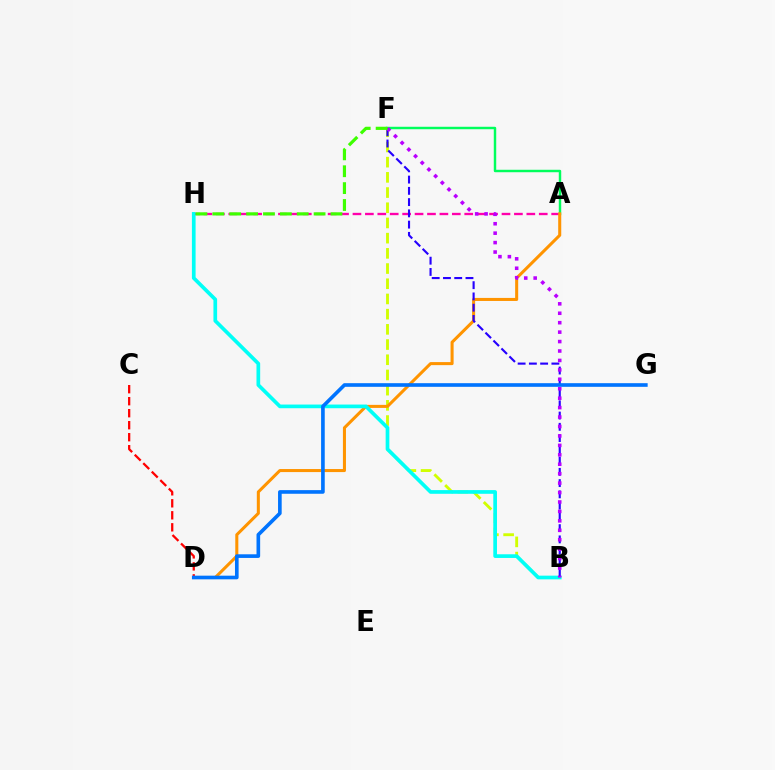{('A', 'H'): [{'color': '#ff00ac', 'line_style': 'dashed', 'thickness': 1.69}], ('B', 'F'): [{'color': '#d1ff00', 'line_style': 'dashed', 'thickness': 2.06}, {'color': '#2500ff', 'line_style': 'dashed', 'thickness': 1.53}, {'color': '#b900ff', 'line_style': 'dotted', 'thickness': 2.56}], ('A', 'F'): [{'color': '#00ff5c', 'line_style': 'solid', 'thickness': 1.76}], ('A', 'D'): [{'color': '#ff9400', 'line_style': 'solid', 'thickness': 2.19}], ('B', 'H'): [{'color': '#00fff6', 'line_style': 'solid', 'thickness': 2.65}], ('C', 'D'): [{'color': '#ff0000', 'line_style': 'dashed', 'thickness': 1.63}], ('F', 'H'): [{'color': '#3dff00', 'line_style': 'dashed', 'thickness': 2.29}], ('D', 'G'): [{'color': '#0074ff', 'line_style': 'solid', 'thickness': 2.62}]}